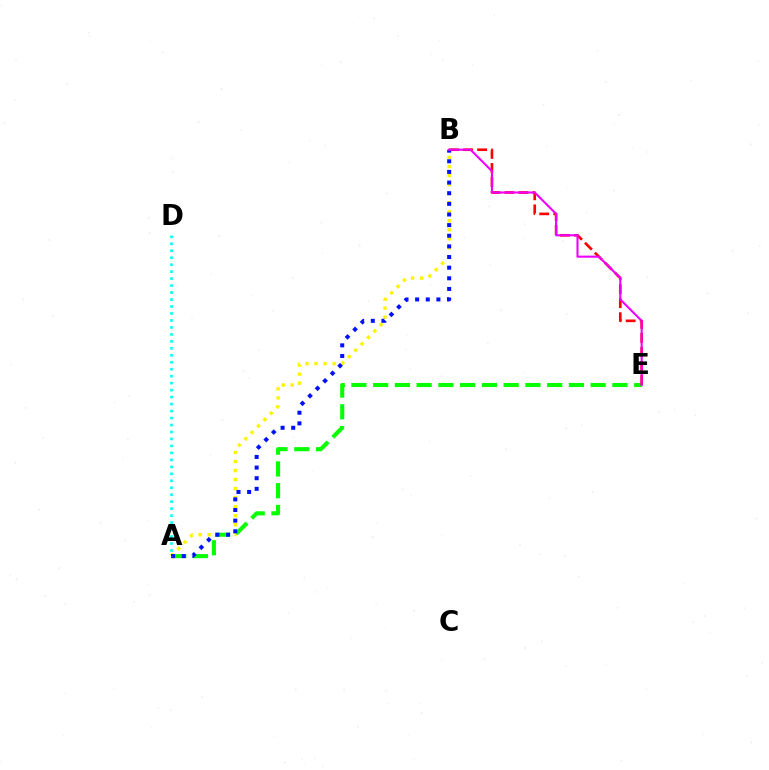{('A', 'B'): [{'color': '#fcf500', 'line_style': 'dotted', 'thickness': 2.45}, {'color': '#0010ff', 'line_style': 'dotted', 'thickness': 2.89}], ('A', 'E'): [{'color': '#08ff00', 'line_style': 'dashed', 'thickness': 2.95}], ('B', 'E'): [{'color': '#ff0000', 'line_style': 'dashed', 'thickness': 1.91}, {'color': '#ee00ff', 'line_style': 'solid', 'thickness': 1.51}], ('A', 'D'): [{'color': '#00fff6', 'line_style': 'dotted', 'thickness': 1.89}]}